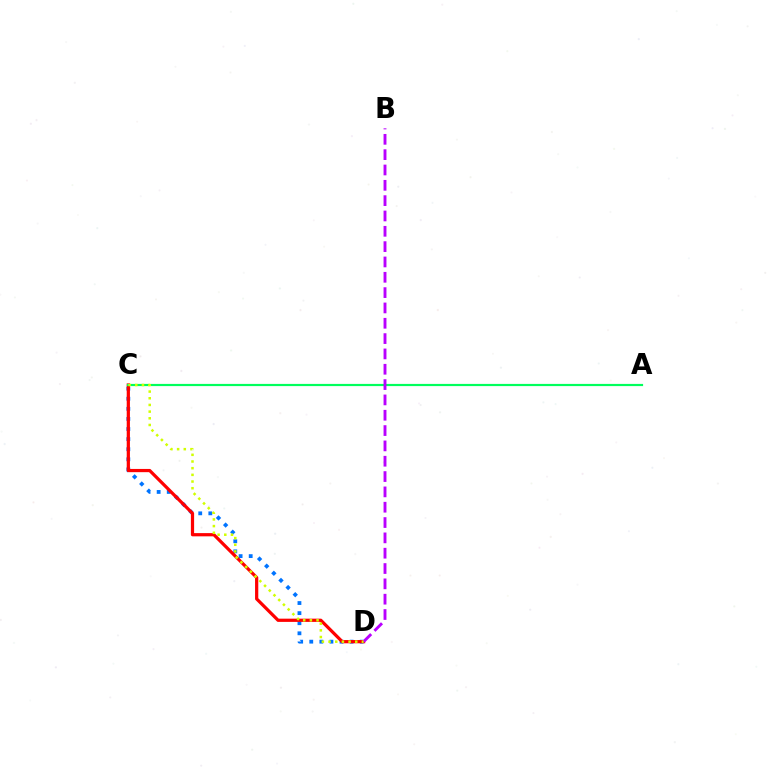{('C', 'D'): [{'color': '#0074ff', 'line_style': 'dotted', 'thickness': 2.74}, {'color': '#ff0000', 'line_style': 'solid', 'thickness': 2.32}, {'color': '#d1ff00', 'line_style': 'dotted', 'thickness': 1.81}], ('A', 'C'): [{'color': '#00ff5c', 'line_style': 'solid', 'thickness': 1.58}], ('B', 'D'): [{'color': '#b900ff', 'line_style': 'dashed', 'thickness': 2.08}]}